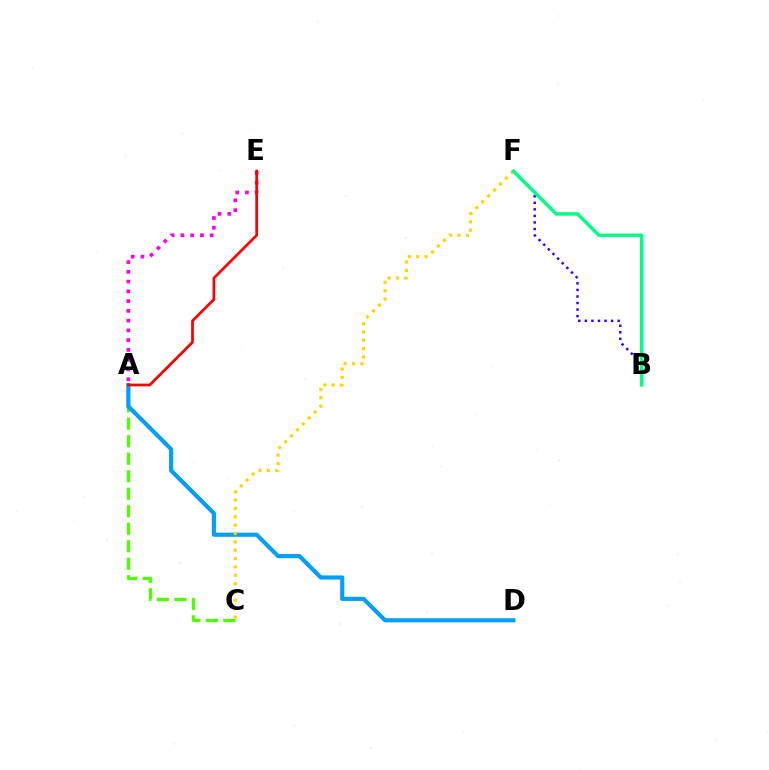{('A', 'C'): [{'color': '#4fff00', 'line_style': 'dashed', 'thickness': 2.38}], ('B', 'F'): [{'color': '#3700ff', 'line_style': 'dotted', 'thickness': 1.78}, {'color': '#00ff86', 'line_style': 'solid', 'thickness': 2.49}], ('A', 'E'): [{'color': '#ff00ed', 'line_style': 'dotted', 'thickness': 2.65}, {'color': '#ff0000', 'line_style': 'solid', 'thickness': 1.97}], ('A', 'D'): [{'color': '#009eff', 'line_style': 'solid', 'thickness': 2.97}], ('C', 'F'): [{'color': '#ffd500', 'line_style': 'dotted', 'thickness': 2.27}]}